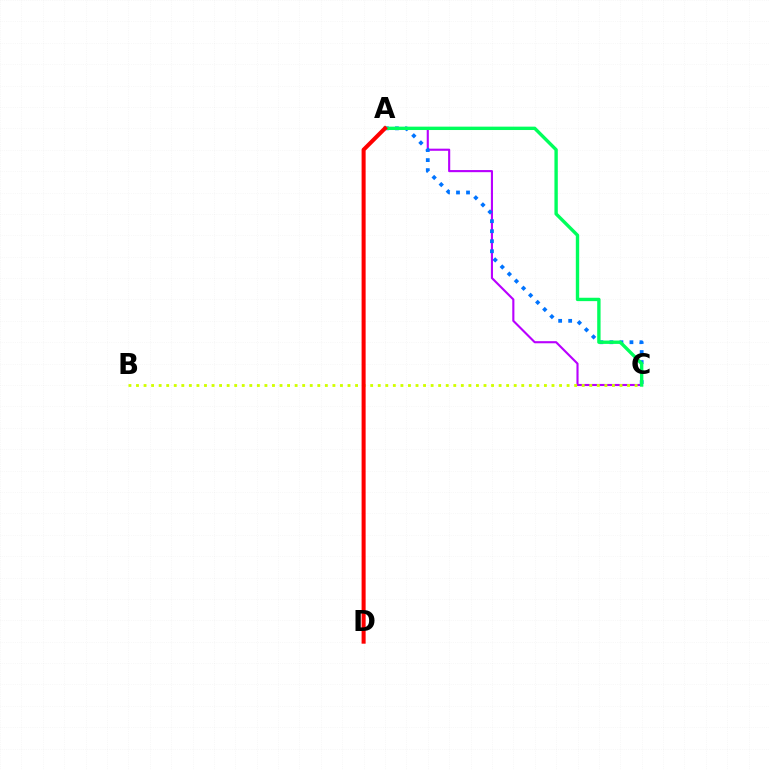{('A', 'C'): [{'color': '#b900ff', 'line_style': 'solid', 'thickness': 1.53}, {'color': '#0074ff', 'line_style': 'dotted', 'thickness': 2.72}, {'color': '#00ff5c', 'line_style': 'solid', 'thickness': 2.43}], ('B', 'C'): [{'color': '#d1ff00', 'line_style': 'dotted', 'thickness': 2.05}], ('A', 'D'): [{'color': '#ff0000', 'line_style': 'solid', 'thickness': 2.91}]}